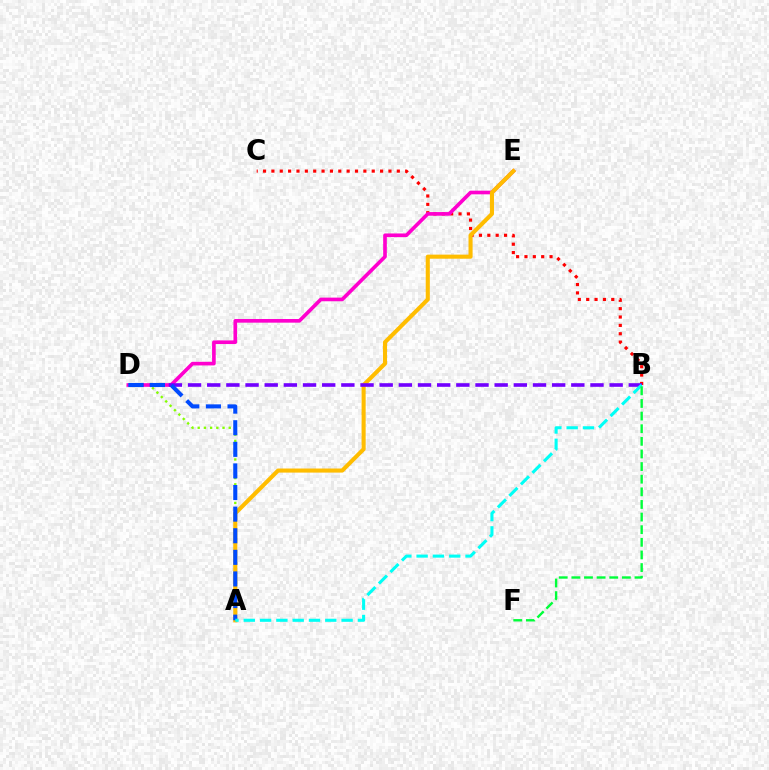{('B', 'C'): [{'color': '#ff0000', 'line_style': 'dotted', 'thickness': 2.27}], ('A', 'D'): [{'color': '#84ff00', 'line_style': 'dotted', 'thickness': 1.69}, {'color': '#004bff', 'line_style': 'dashed', 'thickness': 2.93}], ('D', 'E'): [{'color': '#ff00cf', 'line_style': 'solid', 'thickness': 2.62}], ('A', 'E'): [{'color': '#ffbd00', 'line_style': 'solid', 'thickness': 2.94}], ('B', 'D'): [{'color': '#7200ff', 'line_style': 'dashed', 'thickness': 2.6}], ('A', 'B'): [{'color': '#00fff6', 'line_style': 'dashed', 'thickness': 2.21}], ('B', 'F'): [{'color': '#00ff39', 'line_style': 'dashed', 'thickness': 1.71}]}